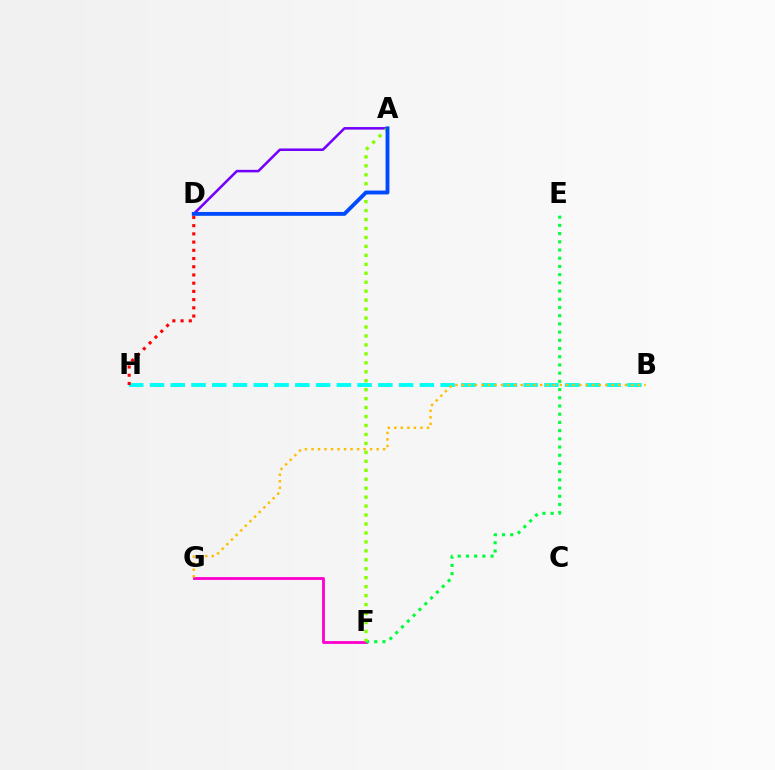{('F', 'G'): [{'color': '#ff00cf', 'line_style': 'solid', 'thickness': 2.05}], ('B', 'H'): [{'color': '#00fff6', 'line_style': 'dashed', 'thickness': 2.82}], ('A', 'D'): [{'color': '#7200ff', 'line_style': 'solid', 'thickness': 1.83}, {'color': '#004bff', 'line_style': 'solid', 'thickness': 2.78}], ('E', 'F'): [{'color': '#00ff39', 'line_style': 'dotted', 'thickness': 2.23}], ('B', 'G'): [{'color': '#ffbd00', 'line_style': 'dotted', 'thickness': 1.77}], ('A', 'F'): [{'color': '#84ff00', 'line_style': 'dotted', 'thickness': 2.43}], ('D', 'H'): [{'color': '#ff0000', 'line_style': 'dotted', 'thickness': 2.23}]}